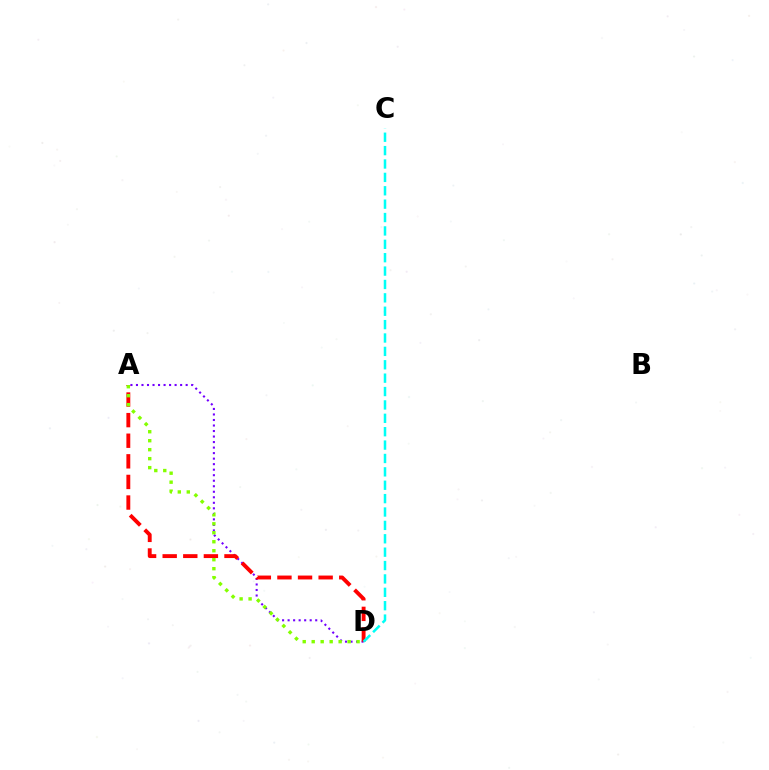{('A', 'D'): [{'color': '#7200ff', 'line_style': 'dotted', 'thickness': 1.5}, {'color': '#ff0000', 'line_style': 'dashed', 'thickness': 2.8}, {'color': '#84ff00', 'line_style': 'dotted', 'thickness': 2.44}], ('C', 'D'): [{'color': '#00fff6', 'line_style': 'dashed', 'thickness': 1.82}]}